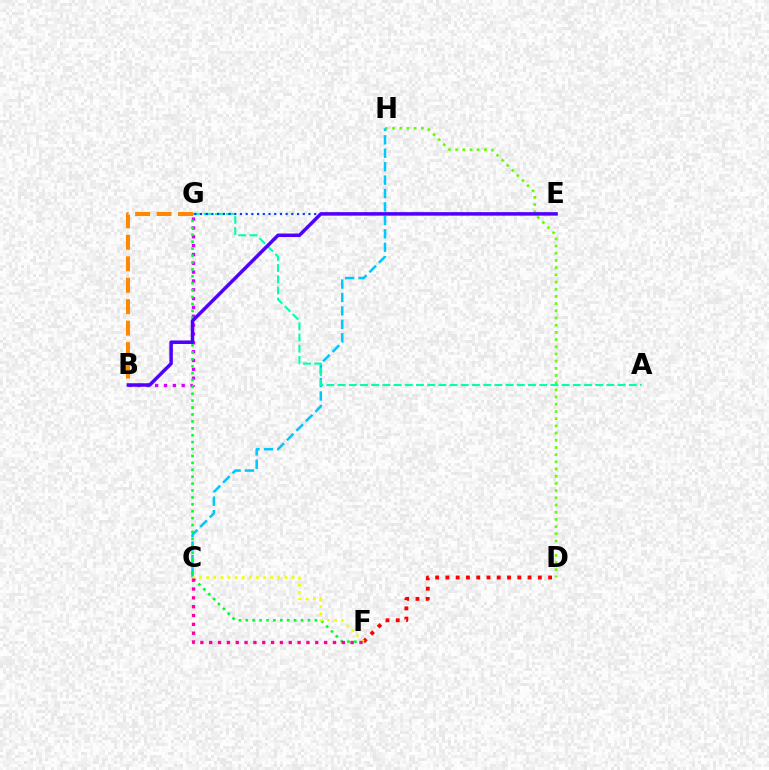{('B', 'G'): [{'color': '#d600ff', 'line_style': 'dotted', 'thickness': 2.4}, {'color': '#ff8800', 'line_style': 'dashed', 'thickness': 2.91}], ('D', 'H'): [{'color': '#66ff00', 'line_style': 'dotted', 'thickness': 1.95}], ('C', 'H'): [{'color': '#00c7ff', 'line_style': 'dashed', 'thickness': 1.82}], ('F', 'G'): [{'color': '#00ff27', 'line_style': 'dotted', 'thickness': 1.88}], ('A', 'G'): [{'color': '#00ffaf', 'line_style': 'dashed', 'thickness': 1.52}], ('D', 'F'): [{'color': '#ff0000', 'line_style': 'dotted', 'thickness': 2.79}], ('E', 'G'): [{'color': '#003fff', 'line_style': 'dotted', 'thickness': 1.55}], ('B', 'E'): [{'color': '#4f00ff', 'line_style': 'solid', 'thickness': 2.51}], ('C', 'F'): [{'color': '#eeff00', 'line_style': 'dotted', 'thickness': 1.93}, {'color': '#ff00a0', 'line_style': 'dotted', 'thickness': 2.4}]}